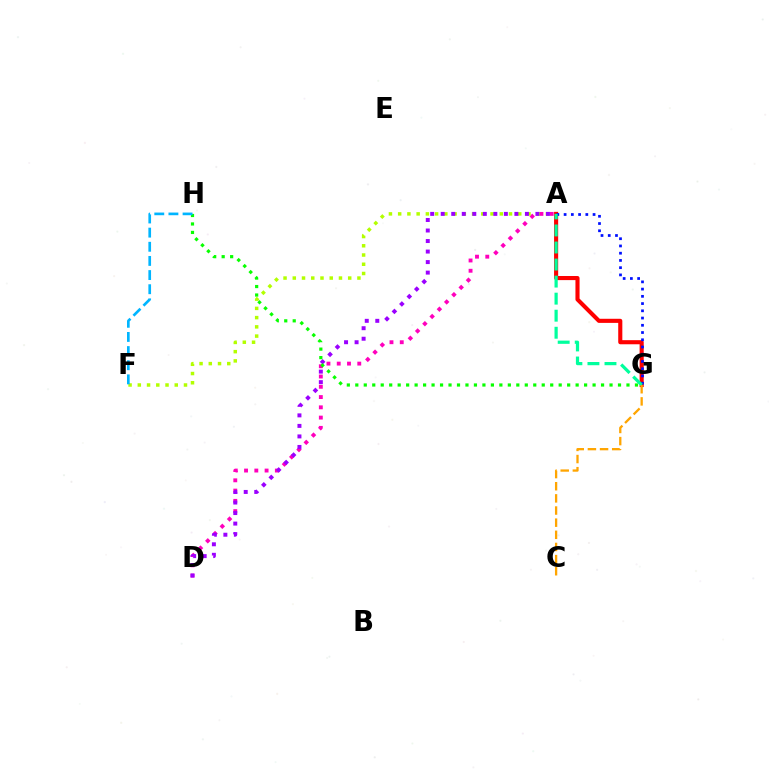{('A', 'D'): [{'color': '#ff00bd', 'line_style': 'dotted', 'thickness': 2.79}, {'color': '#9b00ff', 'line_style': 'dotted', 'thickness': 2.86}], ('A', 'F'): [{'color': '#b3ff00', 'line_style': 'dotted', 'thickness': 2.51}], ('G', 'H'): [{'color': '#08ff00', 'line_style': 'dotted', 'thickness': 2.3}], ('A', 'G'): [{'color': '#ff0000', 'line_style': 'solid', 'thickness': 2.96}, {'color': '#0010ff', 'line_style': 'dotted', 'thickness': 1.97}, {'color': '#00ff9d', 'line_style': 'dashed', 'thickness': 2.32}], ('F', 'H'): [{'color': '#00b5ff', 'line_style': 'dashed', 'thickness': 1.92}], ('C', 'G'): [{'color': '#ffa500', 'line_style': 'dashed', 'thickness': 1.65}]}